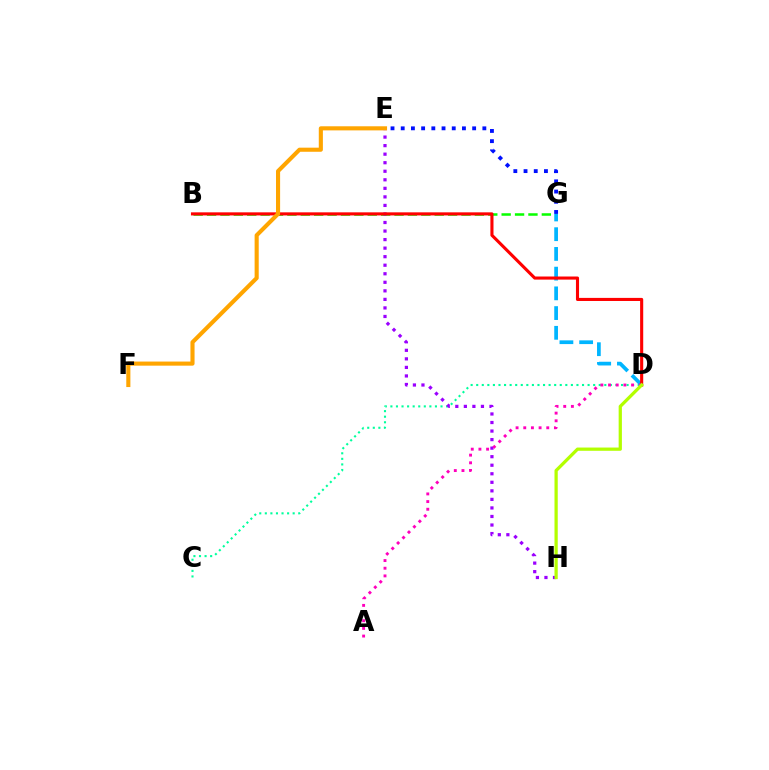{('B', 'G'): [{'color': '#08ff00', 'line_style': 'dashed', 'thickness': 1.82}], ('C', 'D'): [{'color': '#00ff9d', 'line_style': 'dotted', 'thickness': 1.51}], ('D', 'G'): [{'color': '#00b5ff', 'line_style': 'dashed', 'thickness': 2.68}], ('E', 'H'): [{'color': '#9b00ff', 'line_style': 'dotted', 'thickness': 2.32}], ('E', 'G'): [{'color': '#0010ff', 'line_style': 'dotted', 'thickness': 2.77}], ('B', 'D'): [{'color': '#ff0000', 'line_style': 'solid', 'thickness': 2.23}], ('A', 'D'): [{'color': '#ff00bd', 'line_style': 'dotted', 'thickness': 2.08}], ('E', 'F'): [{'color': '#ffa500', 'line_style': 'solid', 'thickness': 2.96}], ('D', 'H'): [{'color': '#b3ff00', 'line_style': 'solid', 'thickness': 2.34}]}